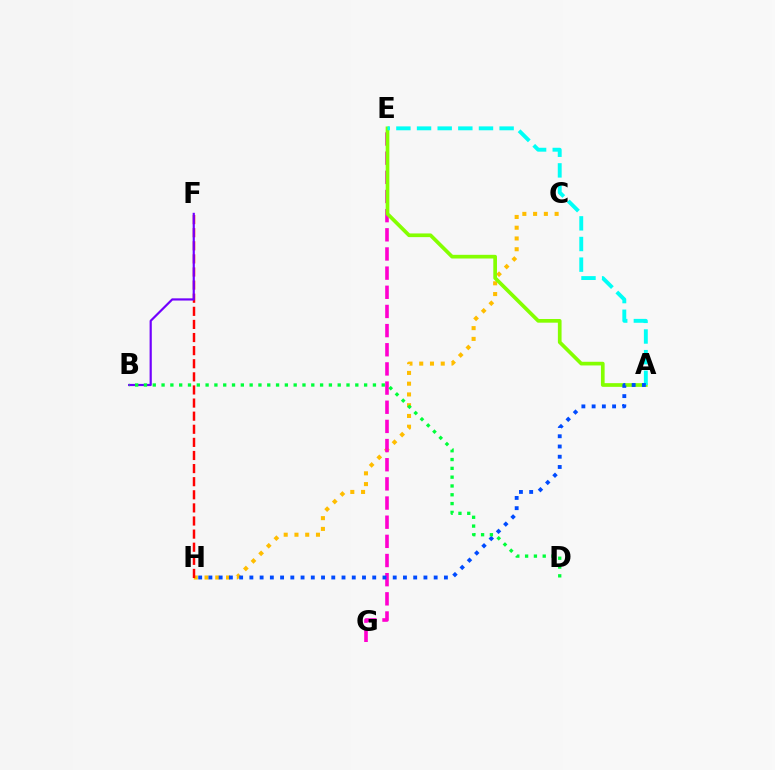{('C', 'H'): [{'color': '#ffbd00', 'line_style': 'dotted', 'thickness': 2.92}], ('E', 'G'): [{'color': '#ff00cf', 'line_style': 'dashed', 'thickness': 2.6}], ('A', 'E'): [{'color': '#84ff00', 'line_style': 'solid', 'thickness': 2.65}, {'color': '#00fff6', 'line_style': 'dashed', 'thickness': 2.8}], ('F', 'H'): [{'color': '#ff0000', 'line_style': 'dashed', 'thickness': 1.78}], ('A', 'H'): [{'color': '#004bff', 'line_style': 'dotted', 'thickness': 2.78}], ('B', 'F'): [{'color': '#7200ff', 'line_style': 'solid', 'thickness': 1.58}], ('B', 'D'): [{'color': '#00ff39', 'line_style': 'dotted', 'thickness': 2.39}]}